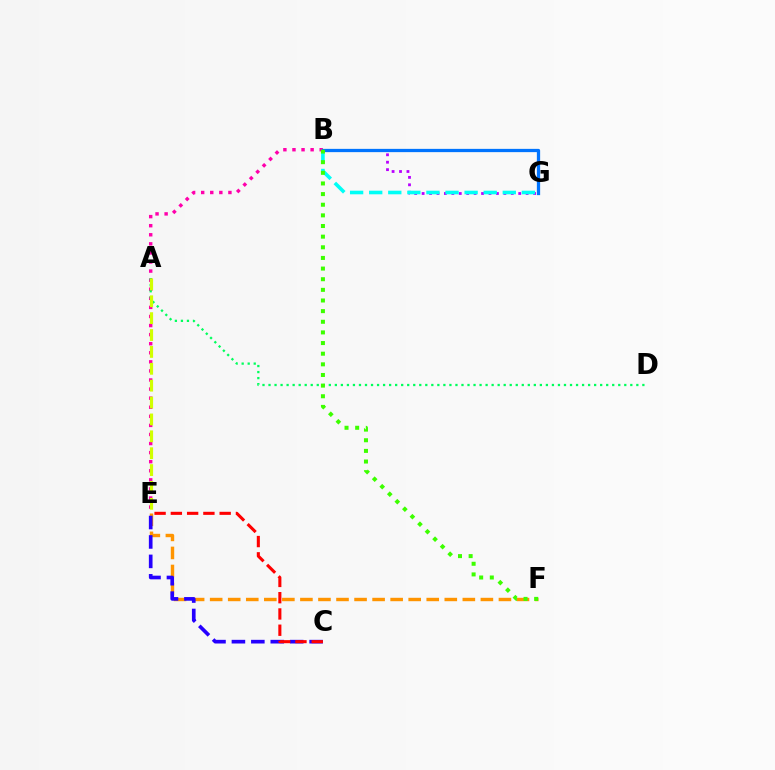{('B', 'G'): [{'color': '#b900ff', 'line_style': 'dotted', 'thickness': 2.02}, {'color': '#00fff6', 'line_style': 'dashed', 'thickness': 2.59}, {'color': '#0074ff', 'line_style': 'solid', 'thickness': 2.35}], ('B', 'E'): [{'color': '#ff00ac', 'line_style': 'dotted', 'thickness': 2.47}], ('A', 'D'): [{'color': '#00ff5c', 'line_style': 'dotted', 'thickness': 1.64}], ('E', 'F'): [{'color': '#ff9400', 'line_style': 'dashed', 'thickness': 2.45}], ('C', 'E'): [{'color': '#2500ff', 'line_style': 'dashed', 'thickness': 2.64}, {'color': '#ff0000', 'line_style': 'dashed', 'thickness': 2.21}], ('A', 'E'): [{'color': '#d1ff00', 'line_style': 'dashed', 'thickness': 2.29}], ('B', 'F'): [{'color': '#3dff00', 'line_style': 'dotted', 'thickness': 2.89}]}